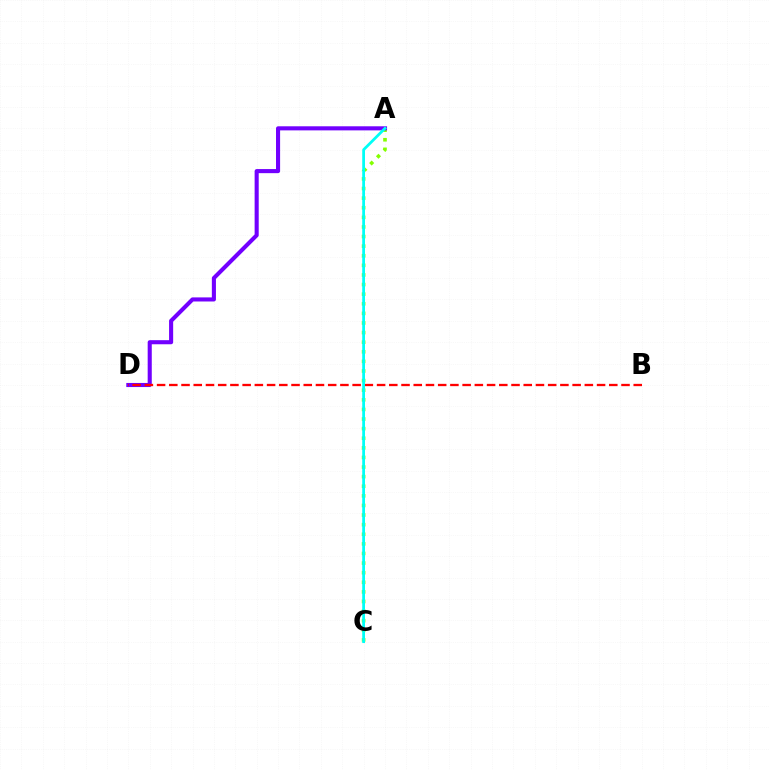{('A', 'C'): [{'color': '#84ff00', 'line_style': 'dotted', 'thickness': 2.61}, {'color': '#00fff6', 'line_style': 'solid', 'thickness': 1.99}], ('A', 'D'): [{'color': '#7200ff', 'line_style': 'solid', 'thickness': 2.95}], ('B', 'D'): [{'color': '#ff0000', 'line_style': 'dashed', 'thickness': 1.66}]}